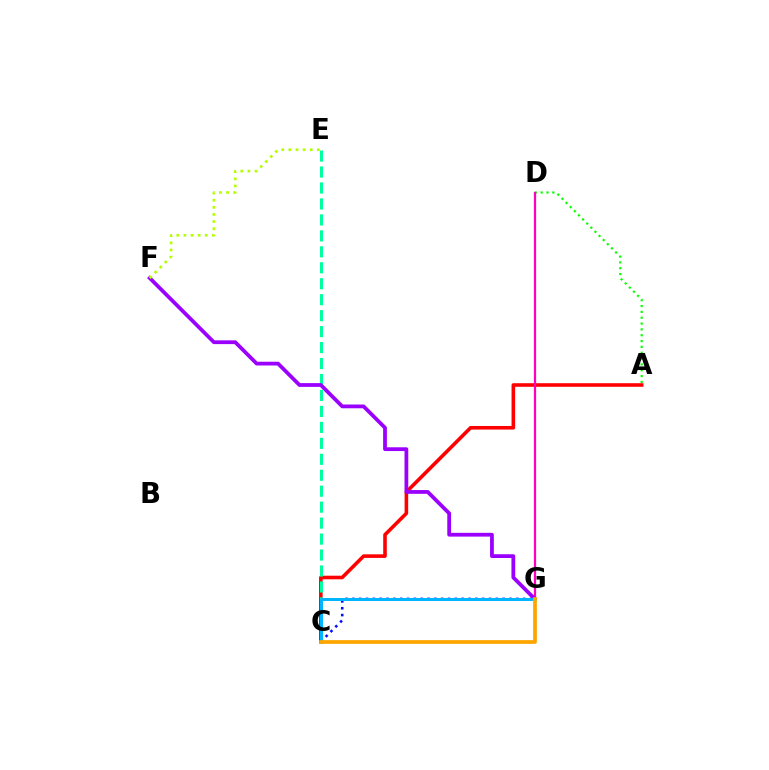{('A', 'C'): [{'color': '#ff0000', 'line_style': 'solid', 'thickness': 2.59}], ('C', 'E'): [{'color': '#00ff9d', 'line_style': 'dashed', 'thickness': 2.17}], ('A', 'D'): [{'color': '#08ff00', 'line_style': 'dotted', 'thickness': 1.59}], ('D', 'G'): [{'color': '#ff00bd', 'line_style': 'solid', 'thickness': 1.62}], ('C', 'G'): [{'color': '#0010ff', 'line_style': 'dotted', 'thickness': 1.86}, {'color': '#00b5ff', 'line_style': 'solid', 'thickness': 2.15}, {'color': '#ffa500', 'line_style': 'solid', 'thickness': 2.67}], ('F', 'G'): [{'color': '#9b00ff', 'line_style': 'solid', 'thickness': 2.72}], ('E', 'F'): [{'color': '#b3ff00', 'line_style': 'dotted', 'thickness': 1.93}]}